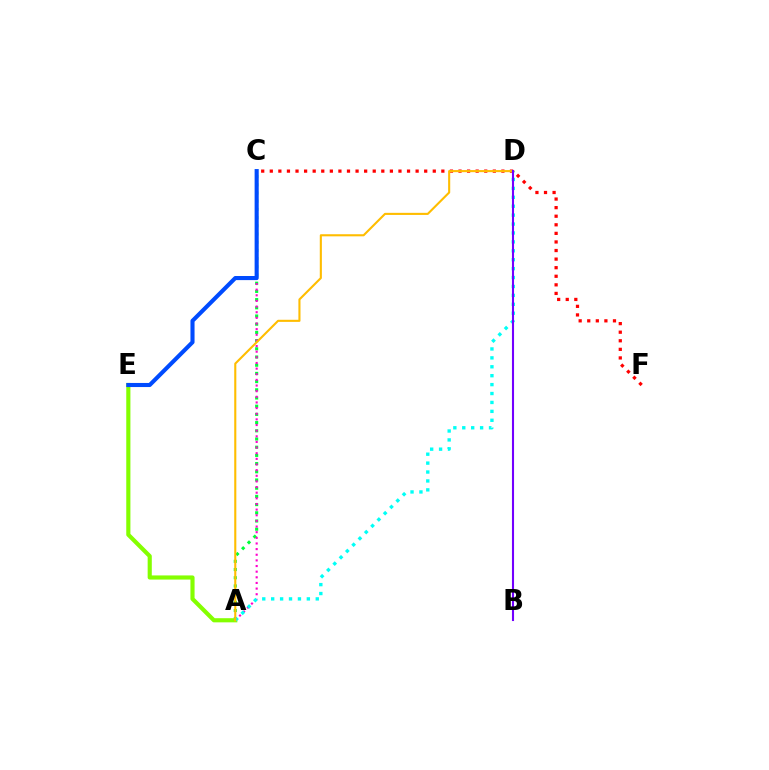{('A', 'C'): [{'color': '#00ff39', 'line_style': 'dotted', 'thickness': 2.23}, {'color': '#ff00cf', 'line_style': 'dotted', 'thickness': 1.53}], ('C', 'F'): [{'color': '#ff0000', 'line_style': 'dotted', 'thickness': 2.33}], ('A', 'E'): [{'color': '#84ff00', 'line_style': 'solid', 'thickness': 2.98}], ('A', 'D'): [{'color': '#00fff6', 'line_style': 'dotted', 'thickness': 2.42}, {'color': '#ffbd00', 'line_style': 'solid', 'thickness': 1.51}], ('B', 'D'): [{'color': '#7200ff', 'line_style': 'solid', 'thickness': 1.51}], ('C', 'E'): [{'color': '#004bff', 'line_style': 'solid', 'thickness': 2.95}]}